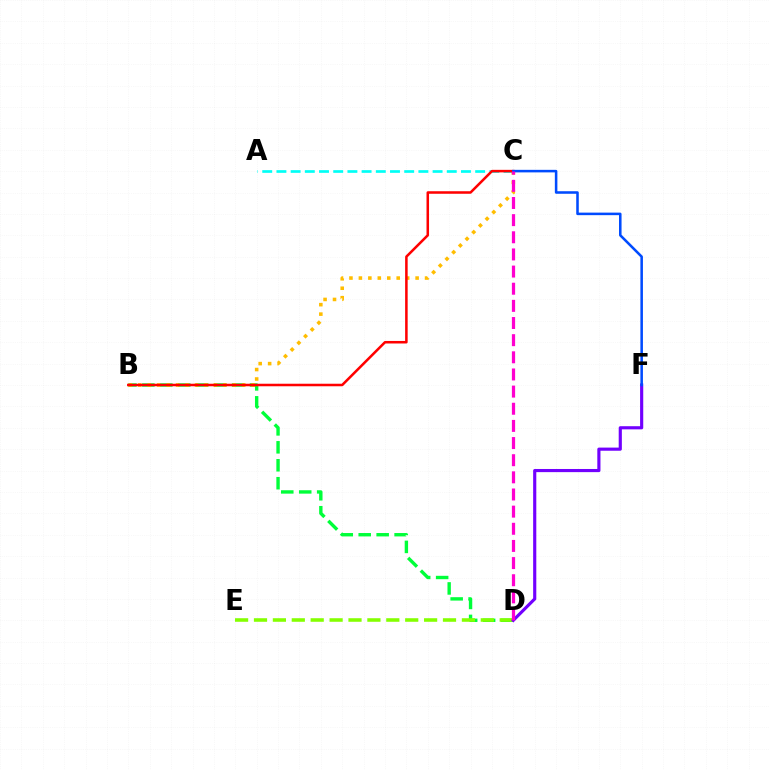{('B', 'D'): [{'color': '#00ff39', 'line_style': 'dashed', 'thickness': 2.44}], ('D', 'E'): [{'color': '#84ff00', 'line_style': 'dashed', 'thickness': 2.57}], ('D', 'F'): [{'color': '#7200ff', 'line_style': 'solid', 'thickness': 2.26}], ('A', 'C'): [{'color': '#00fff6', 'line_style': 'dashed', 'thickness': 1.93}], ('B', 'C'): [{'color': '#ffbd00', 'line_style': 'dotted', 'thickness': 2.57}, {'color': '#ff0000', 'line_style': 'solid', 'thickness': 1.82}], ('C', 'F'): [{'color': '#004bff', 'line_style': 'solid', 'thickness': 1.83}], ('C', 'D'): [{'color': '#ff00cf', 'line_style': 'dashed', 'thickness': 2.33}]}